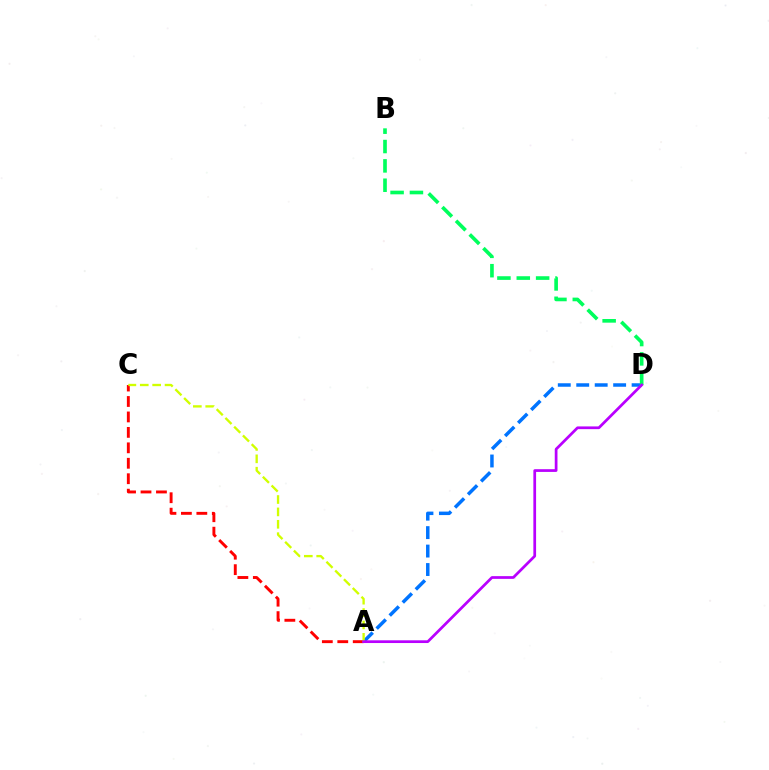{('A', 'D'): [{'color': '#0074ff', 'line_style': 'dashed', 'thickness': 2.51}, {'color': '#b900ff', 'line_style': 'solid', 'thickness': 1.96}], ('A', 'C'): [{'color': '#ff0000', 'line_style': 'dashed', 'thickness': 2.1}, {'color': '#d1ff00', 'line_style': 'dashed', 'thickness': 1.68}], ('B', 'D'): [{'color': '#00ff5c', 'line_style': 'dashed', 'thickness': 2.63}]}